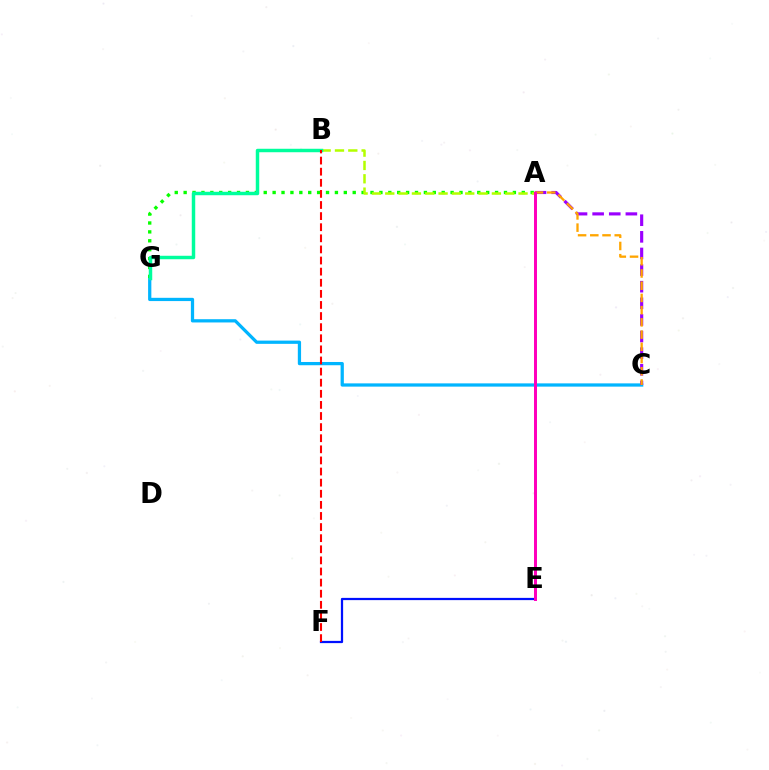{('C', 'G'): [{'color': '#00b5ff', 'line_style': 'solid', 'thickness': 2.34}], ('A', 'G'): [{'color': '#08ff00', 'line_style': 'dotted', 'thickness': 2.42}], ('A', 'B'): [{'color': '#b3ff00', 'line_style': 'dashed', 'thickness': 1.81}], ('B', 'G'): [{'color': '#00ff9d', 'line_style': 'solid', 'thickness': 2.49}], ('A', 'C'): [{'color': '#9b00ff', 'line_style': 'dashed', 'thickness': 2.26}, {'color': '#ffa500', 'line_style': 'dashed', 'thickness': 1.66}], ('E', 'F'): [{'color': '#0010ff', 'line_style': 'solid', 'thickness': 1.61}], ('B', 'F'): [{'color': '#ff0000', 'line_style': 'dashed', 'thickness': 1.51}], ('A', 'E'): [{'color': '#ff00bd', 'line_style': 'solid', 'thickness': 2.15}]}